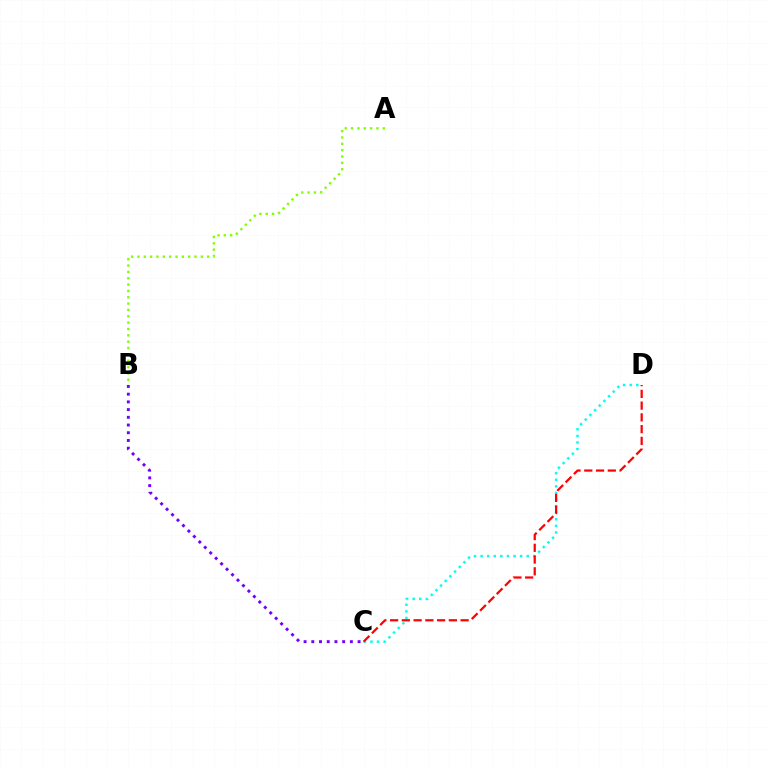{('C', 'D'): [{'color': '#00fff6', 'line_style': 'dotted', 'thickness': 1.79}, {'color': '#ff0000', 'line_style': 'dashed', 'thickness': 1.6}], ('A', 'B'): [{'color': '#84ff00', 'line_style': 'dotted', 'thickness': 1.72}], ('B', 'C'): [{'color': '#7200ff', 'line_style': 'dotted', 'thickness': 2.1}]}